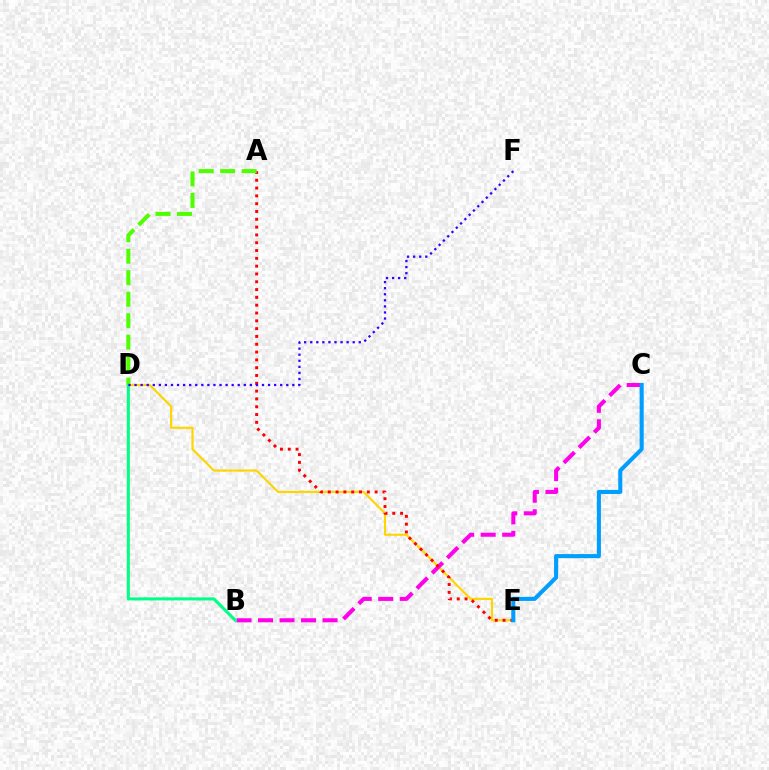{('D', 'E'): [{'color': '#ffd500', 'line_style': 'solid', 'thickness': 1.56}], ('B', 'C'): [{'color': '#ff00ed', 'line_style': 'dashed', 'thickness': 2.92}], ('B', 'D'): [{'color': '#00ff86', 'line_style': 'solid', 'thickness': 2.2}], ('A', 'E'): [{'color': '#ff0000', 'line_style': 'dotted', 'thickness': 2.12}], ('C', 'E'): [{'color': '#009eff', 'line_style': 'solid', 'thickness': 2.93}], ('A', 'D'): [{'color': '#4fff00', 'line_style': 'dashed', 'thickness': 2.92}], ('D', 'F'): [{'color': '#3700ff', 'line_style': 'dotted', 'thickness': 1.65}]}